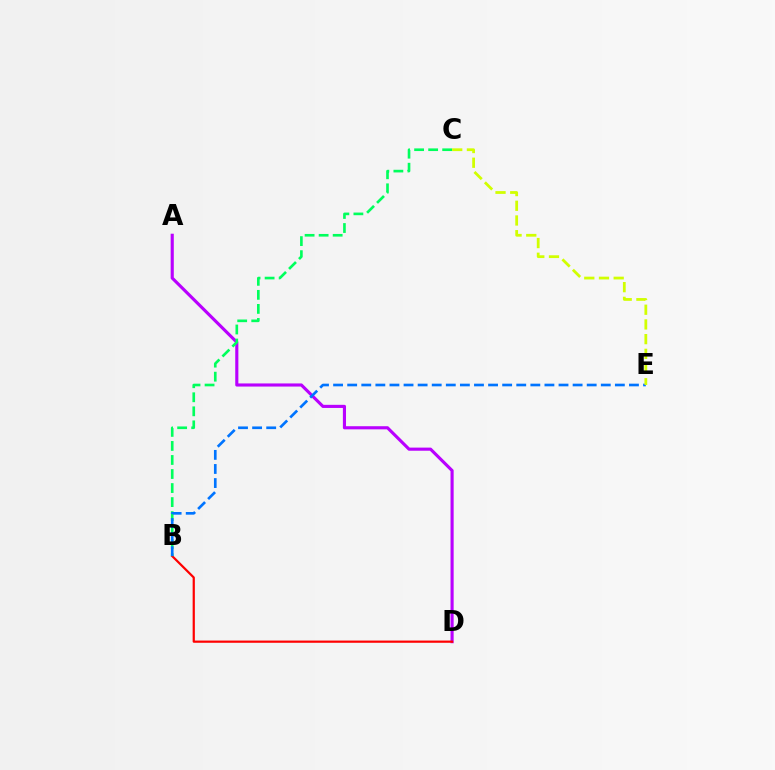{('A', 'D'): [{'color': '#b900ff', 'line_style': 'solid', 'thickness': 2.25}], ('B', 'D'): [{'color': '#ff0000', 'line_style': 'solid', 'thickness': 1.59}], ('B', 'C'): [{'color': '#00ff5c', 'line_style': 'dashed', 'thickness': 1.91}], ('B', 'E'): [{'color': '#0074ff', 'line_style': 'dashed', 'thickness': 1.91}], ('C', 'E'): [{'color': '#d1ff00', 'line_style': 'dashed', 'thickness': 2.0}]}